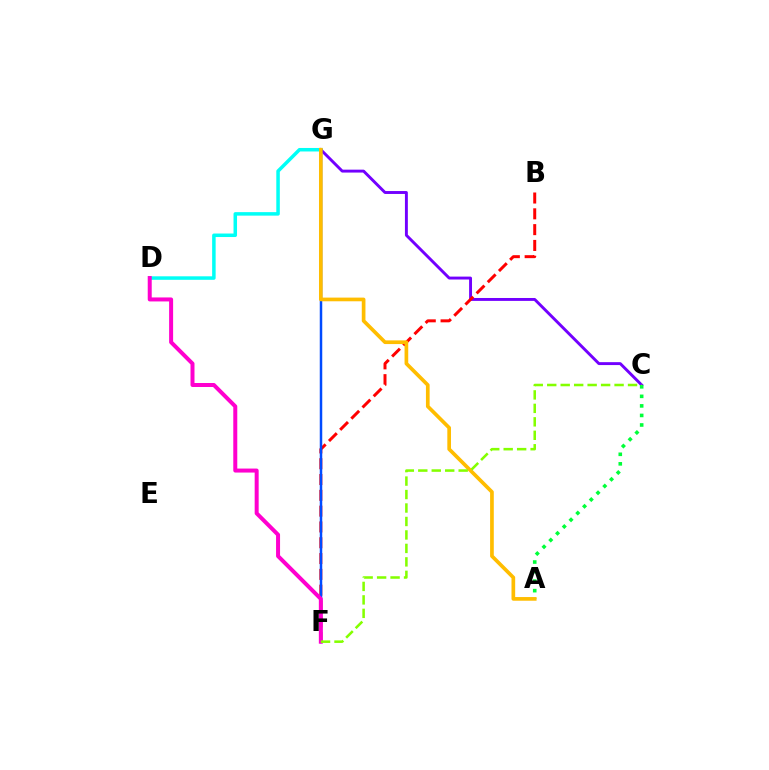{('D', 'G'): [{'color': '#00fff6', 'line_style': 'solid', 'thickness': 2.52}], ('C', 'G'): [{'color': '#7200ff', 'line_style': 'solid', 'thickness': 2.1}], ('B', 'F'): [{'color': '#ff0000', 'line_style': 'dashed', 'thickness': 2.15}], ('F', 'G'): [{'color': '#004bff', 'line_style': 'solid', 'thickness': 1.8}], ('A', 'C'): [{'color': '#00ff39', 'line_style': 'dotted', 'thickness': 2.59}], ('A', 'G'): [{'color': '#ffbd00', 'line_style': 'solid', 'thickness': 2.65}], ('D', 'F'): [{'color': '#ff00cf', 'line_style': 'solid', 'thickness': 2.88}], ('C', 'F'): [{'color': '#84ff00', 'line_style': 'dashed', 'thickness': 1.83}]}